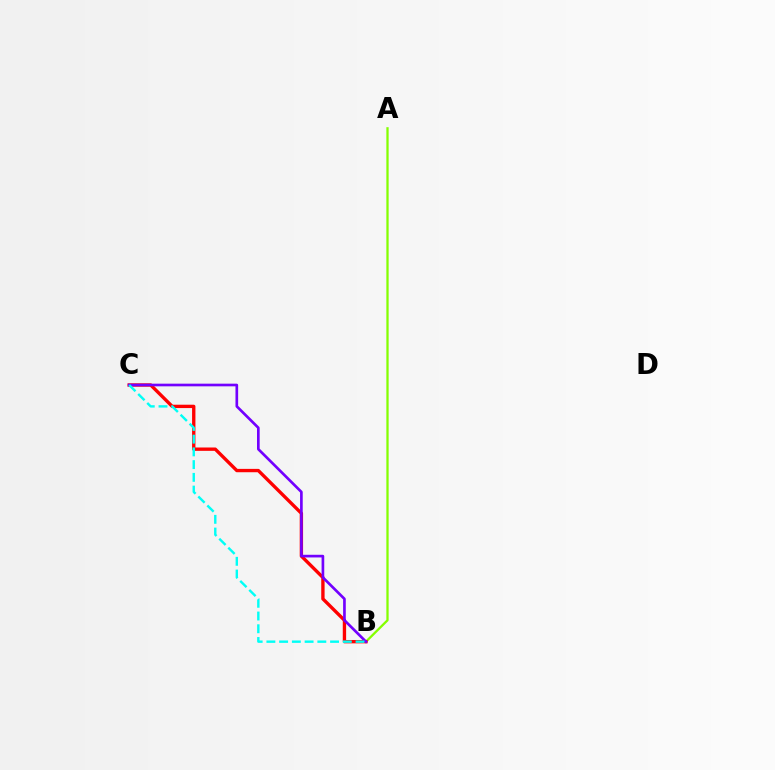{('A', 'B'): [{'color': '#84ff00', 'line_style': 'solid', 'thickness': 1.64}], ('B', 'C'): [{'color': '#ff0000', 'line_style': 'solid', 'thickness': 2.41}, {'color': '#7200ff', 'line_style': 'solid', 'thickness': 1.92}, {'color': '#00fff6', 'line_style': 'dashed', 'thickness': 1.73}]}